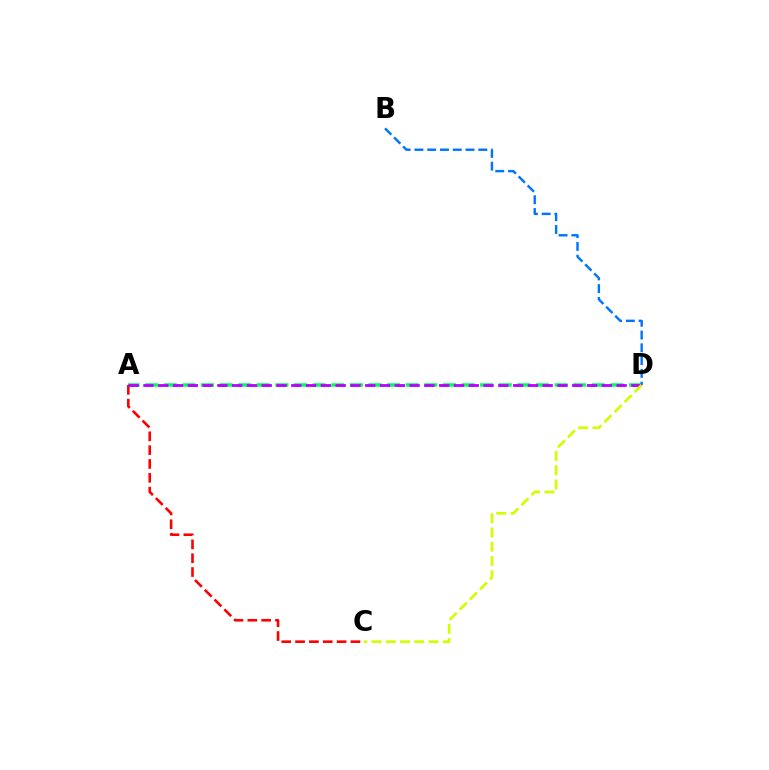{('A', 'D'): [{'color': '#00ff5c', 'line_style': 'dashed', 'thickness': 2.53}, {'color': '#b900ff', 'line_style': 'dashed', 'thickness': 2.01}], ('A', 'C'): [{'color': '#ff0000', 'line_style': 'dashed', 'thickness': 1.88}], ('B', 'D'): [{'color': '#0074ff', 'line_style': 'dashed', 'thickness': 1.74}], ('C', 'D'): [{'color': '#d1ff00', 'line_style': 'dashed', 'thickness': 1.94}]}